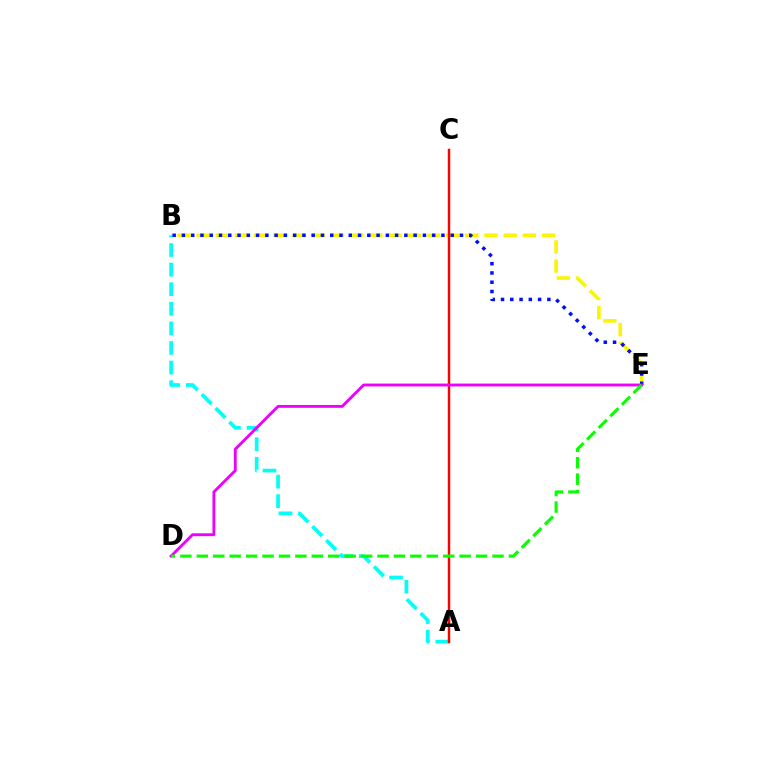{('B', 'E'): [{'color': '#fcf500', 'line_style': 'dashed', 'thickness': 2.61}, {'color': '#0010ff', 'line_style': 'dotted', 'thickness': 2.52}], ('A', 'B'): [{'color': '#00fff6', 'line_style': 'dashed', 'thickness': 2.66}], ('A', 'C'): [{'color': '#ff0000', 'line_style': 'solid', 'thickness': 1.76}], ('D', 'E'): [{'color': '#ee00ff', 'line_style': 'solid', 'thickness': 2.06}, {'color': '#08ff00', 'line_style': 'dashed', 'thickness': 2.23}]}